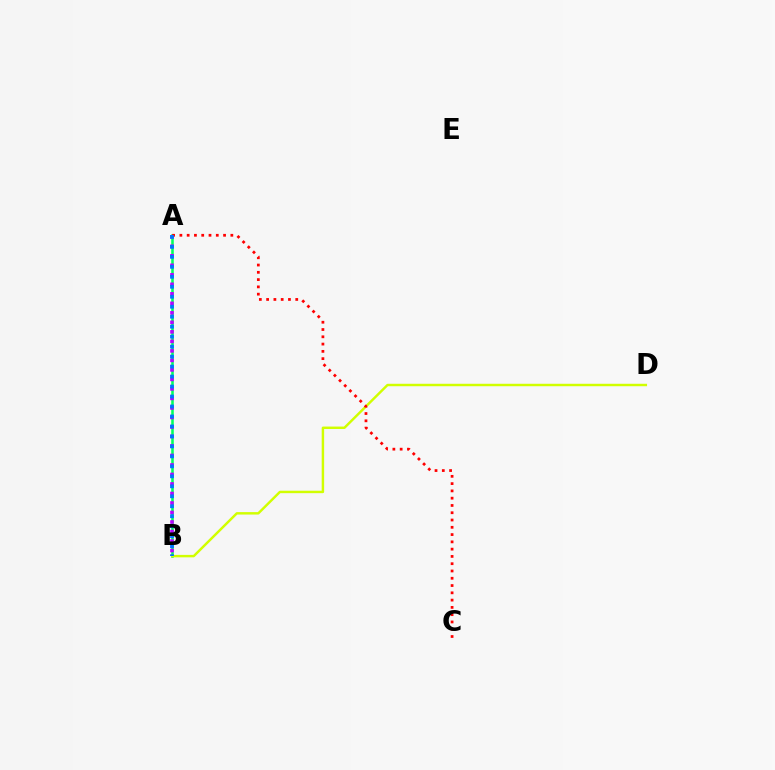{('A', 'B'): [{'color': '#00ff5c', 'line_style': 'solid', 'thickness': 1.84}, {'color': '#b900ff', 'line_style': 'dotted', 'thickness': 2.58}, {'color': '#0074ff', 'line_style': 'dotted', 'thickness': 2.71}], ('B', 'D'): [{'color': '#d1ff00', 'line_style': 'solid', 'thickness': 1.76}], ('A', 'C'): [{'color': '#ff0000', 'line_style': 'dotted', 'thickness': 1.98}]}